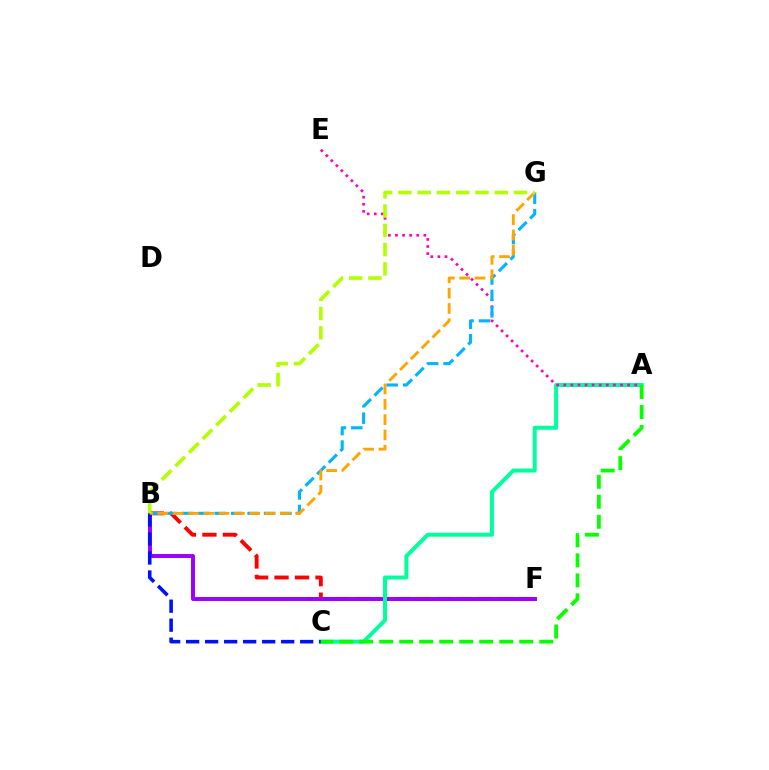{('B', 'F'): [{'color': '#ff0000', 'line_style': 'dashed', 'thickness': 2.78}, {'color': '#9b00ff', 'line_style': 'solid', 'thickness': 2.84}], ('A', 'C'): [{'color': '#00ff9d', 'line_style': 'solid', 'thickness': 2.87}, {'color': '#08ff00', 'line_style': 'dashed', 'thickness': 2.72}], ('A', 'E'): [{'color': '#ff00bd', 'line_style': 'dotted', 'thickness': 1.93}], ('B', 'G'): [{'color': '#00b5ff', 'line_style': 'dashed', 'thickness': 2.23}, {'color': '#ffa500', 'line_style': 'dashed', 'thickness': 2.08}, {'color': '#b3ff00', 'line_style': 'dashed', 'thickness': 2.62}], ('B', 'C'): [{'color': '#0010ff', 'line_style': 'dashed', 'thickness': 2.58}]}